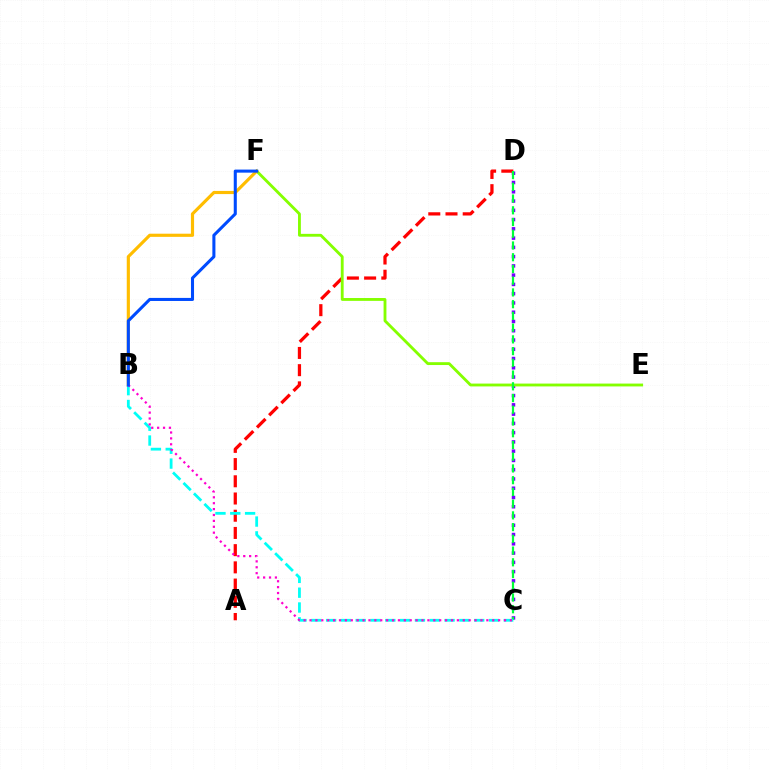{('C', 'D'): [{'color': '#7200ff', 'line_style': 'dotted', 'thickness': 2.52}, {'color': '#00ff39', 'line_style': 'dashed', 'thickness': 1.59}], ('A', 'D'): [{'color': '#ff0000', 'line_style': 'dashed', 'thickness': 2.34}], ('E', 'F'): [{'color': '#84ff00', 'line_style': 'solid', 'thickness': 2.05}], ('B', 'F'): [{'color': '#ffbd00', 'line_style': 'solid', 'thickness': 2.27}, {'color': '#004bff', 'line_style': 'solid', 'thickness': 2.2}], ('B', 'C'): [{'color': '#00fff6', 'line_style': 'dashed', 'thickness': 2.01}, {'color': '#ff00cf', 'line_style': 'dotted', 'thickness': 1.6}]}